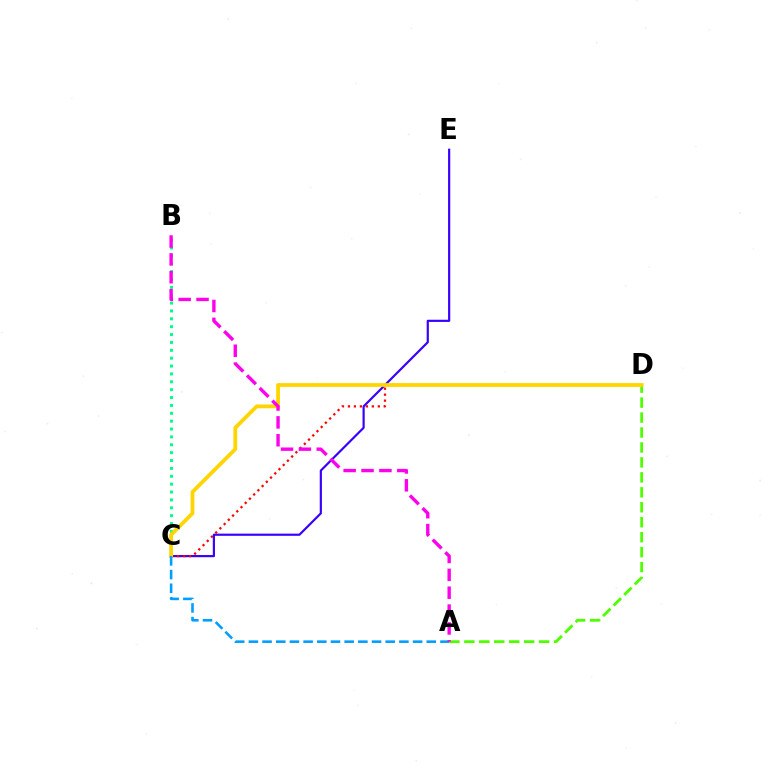{('C', 'E'): [{'color': '#3700ff', 'line_style': 'solid', 'thickness': 1.57}], ('C', 'D'): [{'color': '#ff0000', 'line_style': 'dotted', 'thickness': 1.62}, {'color': '#ffd500', 'line_style': 'solid', 'thickness': 2.72}], ('A', 'D'): [{'color': '#4fff00', 'line_style': 'dashed', 'thickness': 2.03}], ('B', 'C'): [{'color': '#00ff86', 'line_style': 'dotted', 'thickness': 2.14}], ('A', 'C'): [{'color': '#009eff', 'line_style': 'dashed', 'thickness': 1.86}], ('A', 'B'): [{'color': '#ff00ed', 'line_style': 'dashed', 'thickness': 2.43}]}